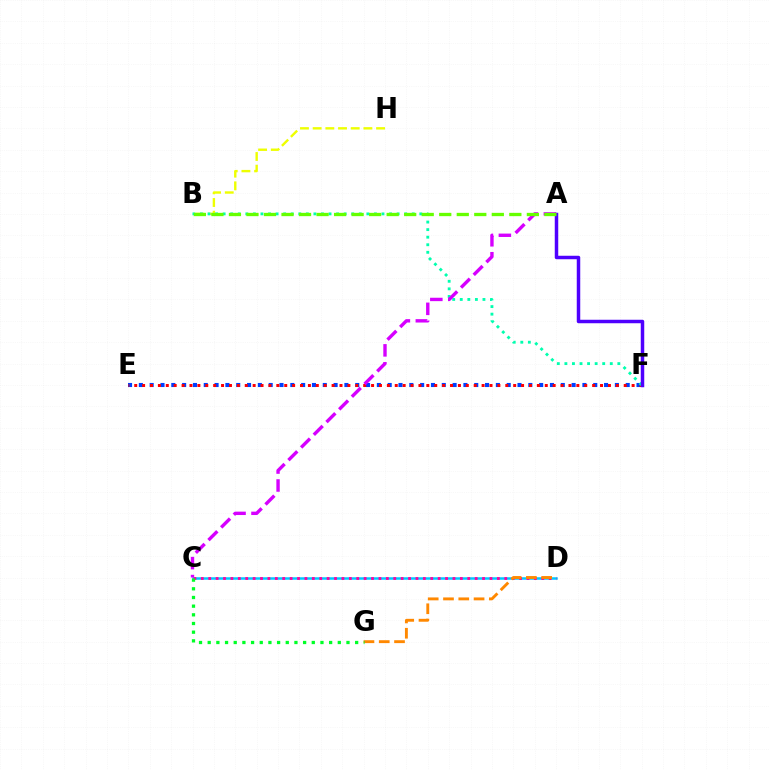{('E', 'F'): [{'color': '#003fff', 'line_style': 'dotted', 'thickness': 2.94}, {'color': '#ff0000', 'line_style': 'dotted', 'thickness': 2.15}], ('B', 'H'): [{'color': '#eeff00', 'line_style': 'dashed', 'thickness': 1.72}], ('C', 'D'): [{'color': '#00c7ff', 'line_style': 'solid', 'thickness': 1.8}, {'color': '#ff00a0', 'line_style': 'dotted', 'thickness': 2.01}], ('B', 'F'): [{'color': '#00ffaf', 'line_style': 'dotted', 'thickness': 2.06}], ('A', 'C'): [{'color': '#d600ff', 'line_style': 'dashed', 'thickness': 2.44}], ('A', 'F'): [{'color': '#4f00ff', 'line_style': 'solid', 'thickness': 2.51}], ('D', 'G'): [{'color': '#ff8800', 'line_style': 'dashed', 'thickness': 2.08}], ('A', 'B'): [{'color': '#66ff00', 'line_style': 'dashed', 'thickness': 2.38}], ('C', 'G'): [{'color': '#00ff27', 'line_style': 'dotted', 'thickness': 2.36}]}